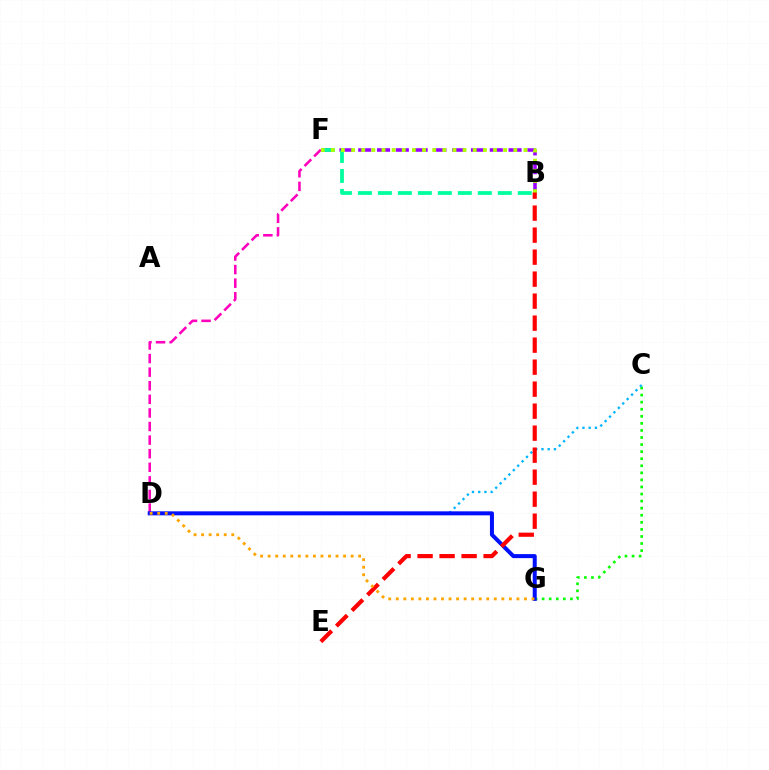{('D', 'F'): [{'color': '#ff00bd', 'line_style': 'dashed', 'thickness': 1.85}], ('C', 'G'): [{'color': '#08ff00', 'line_style': 'dotted', 'thickness': 1.92}], ('C', 'D'): [{'color': '#00b5ff', 'line_style': 'dotted', 'thickness': 1.69}], ('B', 'F'): [{'color': '#9b00ff', 'line_style': 'dashed', 'thickness': 2.55}, {'color': '#00ff9d', 'line_style': 'dashed', 'thickness': 2.71}, {'color': '#b3ff00', 'line_style': 'dotted', 'thickness': 2.75}], ('D', 'G'): [{'color': '#0010ff', 'line_style': 'solid', 'thickness': 2.89}, {'color': '#ffa500', 'line_style': 'dotted', 'thickness': 2.05}], ('B', 'E'): [{'color': '#ff0000', 'line_style': 'dashed', 'thickness': 2.99}]}